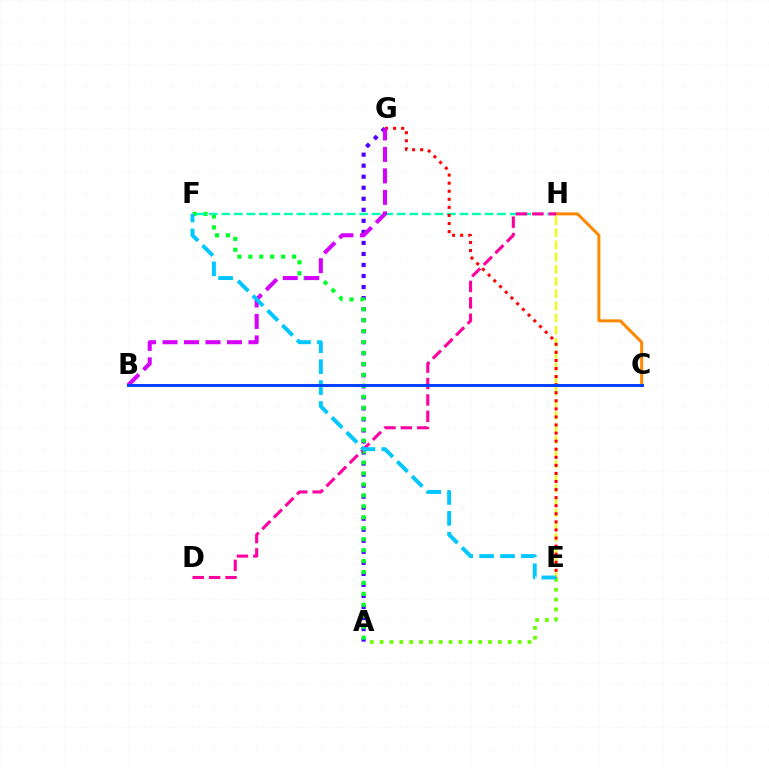{('A', 'G'): [{'color': '#4f00ff', 'line_style': 'dotted', 'thickness': 3.0}], ('A', 'F'): [{'color': '#00ff27', 'line_style': 'dotted', 'thickness': 2.97}], ('C', 'H'): [{'color': '#ff8800', 'line_style': 'solid', 'thickness': 2.15}], ('F', 'H'): [{'color': '#00ffaf', 'line_style': 'dashed', 'thickness': 1.7}], ('D', 'H'): [{'color': '#ff00a0', 'line_style': 'dashed', 'thickness': 2.23}], ('A', 'E'): [{'color': '#66ff00', 'line_style': 'dotted', 'thickness': 2.68}], ('E', 'H'): [{'color': '#eeff00', 'line_style': 'dashed', 'thickness': 1.65}], ('E', 'G'): [{'color': '#ff0000', 'line_style': 'dotted', 'thickness': 2.19}], ('B', 'G'): [{'color': '#d600ff', 'line_style': 'dashed', 'thickness': 2.92}], ('E', 'F'): [{'color': '#00c7ff', 'line_style': 'dashed', 'thickness': 2.84}], ('B', 'C'): [{'color': '#003fff', 'line_style': 'solid', 'thickness': 2.12}]}